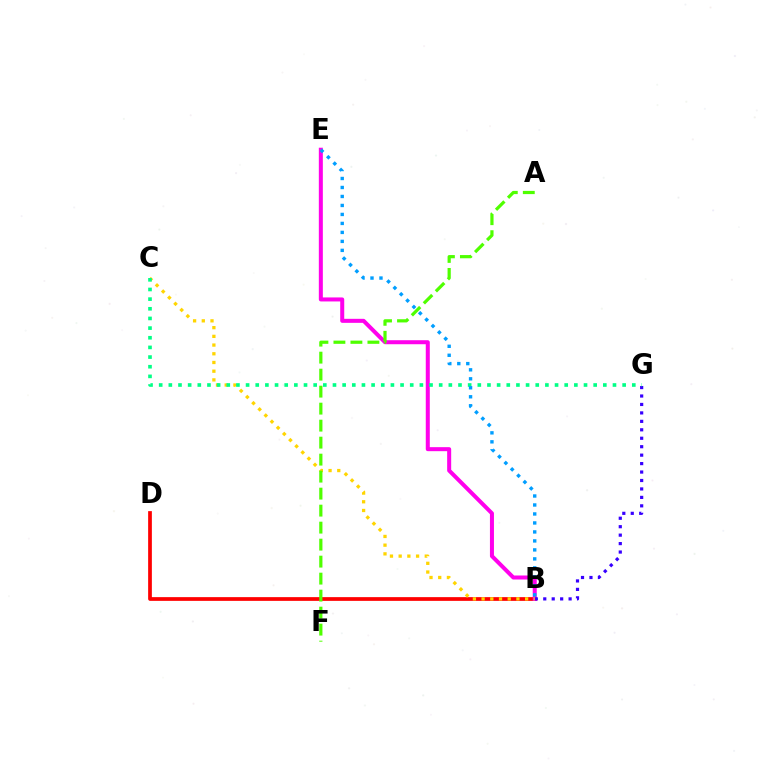{('B', 'D'): [{'color': '#ff0000', 'line_style': 'solid', 'thickness': 2.68}], ('B', 'E'): [{'color': '#ff00ed', 'line_style': 'solid', 'thickness': 2.89}, {'color': '#009eff', 'line_style': 'dotted', 'thickness': 2.44}], ('B', 'G'): [{'color': '#3700ff', 'line_style': 'dotted', 'thickness': 2.3}], ('B', 'C'): [{'color': '#ffd500', 'line_style': 'dotted', 'thickness': 2.37}], ('C', 'G'): [{'color': '#00ff86', 'line_style': 'dotted', 'thickness': 2.62}], ('A', 'F'): [{'color': '#4fff00', 'line_style': 'dashed', 'thickness': 2.31}]}